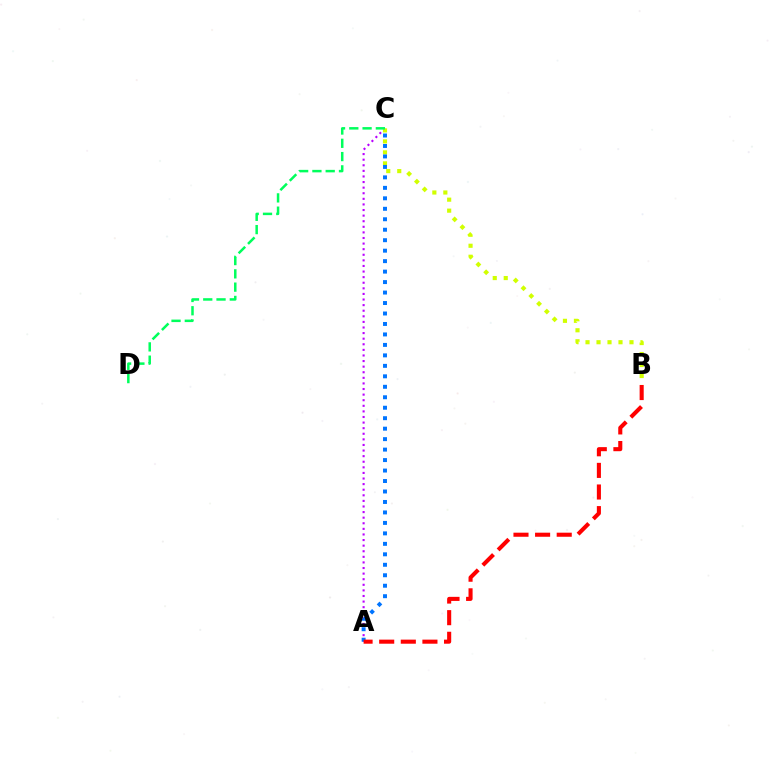{('A', 'C'): [{'color': '#b900ff', 'line_style': 'dotted', 'thickness': 1.52}, {'color': '#0074ff', 'line_style': 'dotted', 'thickness': 2.84}], ('B', 'C'): [{'color': '#d1ff00', 'line_style': 'dotted', 'thickness': 2.99}], ('C', 'D'): [{'color': '#00ff5c', 'line_style': 'dashed', 'thickness': 1.8}], ('A', 'B'): [{'color': '#ff0000', 'line_style': 'dashed', 'thickness': 2.94}]}